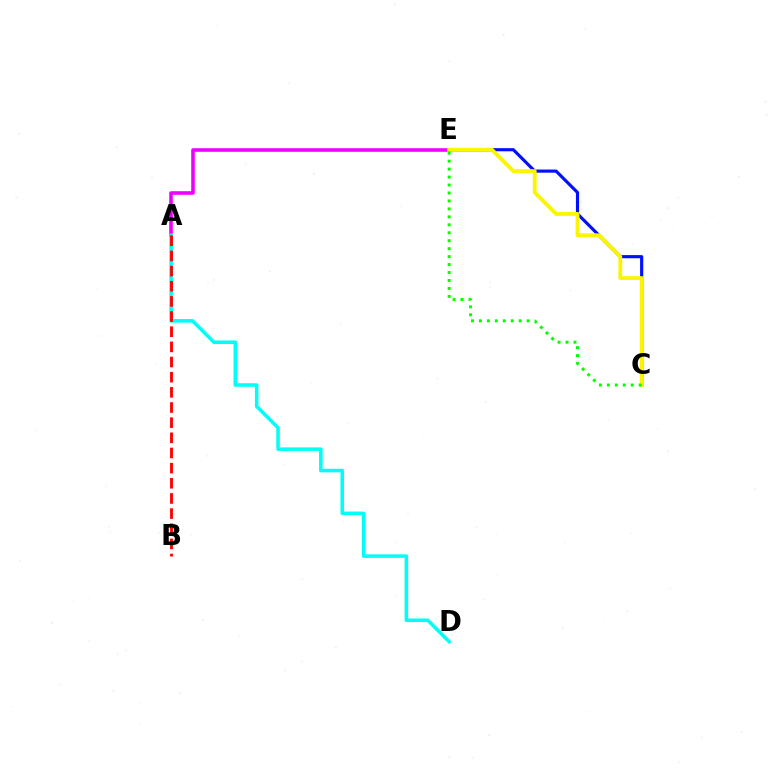{('C', 'E'): [{'color': '#0010ff', 'line_style': 'solid', 'thickness': 2.27}, {'color': '#fcf500', 'line_style': 'solid', 'thickness': 2.75}, {'color': '#08ff00', 'line_style': 'dotted', 'thickness': 2.16}], ('A', 'E'): [{'color': '#ee00ff', 'line_style': 'solid', 'thickness': 2.58}], ('A', 'D'): [{'color': '#00fff6', 'line_style': 'solid', 'thickness': 2.55}], ('A', 'B'): [{'color': '#ff0000', 'line_style': 'dashed', 'thickness': 2.06}]}